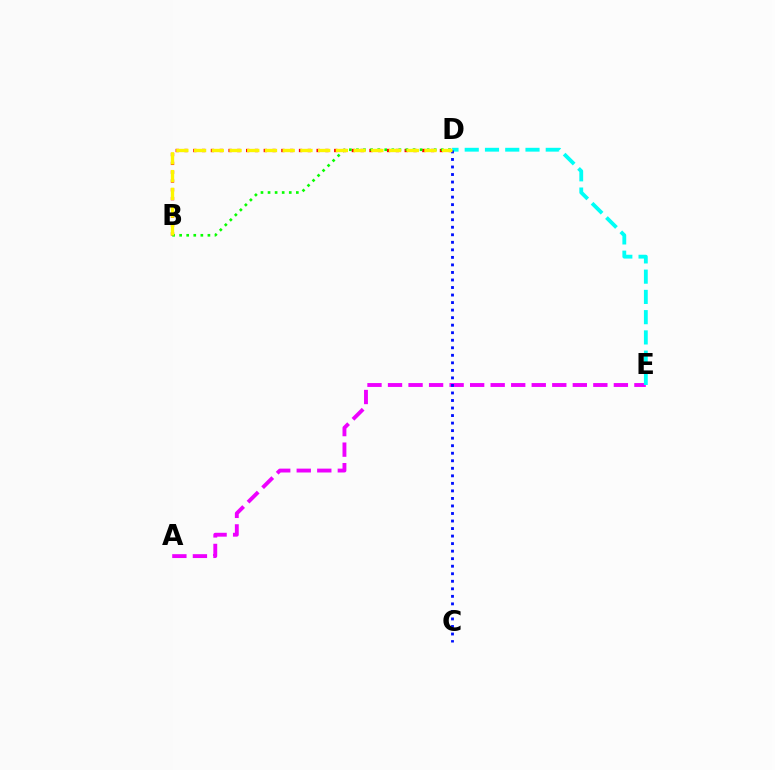{('B', 'D'): [{'color': '#ff0000', 'line_style': 'dotted', 'thickness': 2.39}, {'color': '#08ff00', 'line_style': 'dotted', 'thickness': 1.92}, {'color': '#fcf500', 'line_style': 'dashed', 'thickness': 2.41}], ('A', 'E'): [{'color': '#ee00ff', 'line_style': 'dashed', 'thickness': 2.79}], ('D', 'E'): [{'color': '#00fff6', 'line_style': 'dashed', 'thickness': 2.75}], ('C', 'D'): [{'color': '#0010ff', 'line_style': 'dotted', 'thickness': 2.05}]}